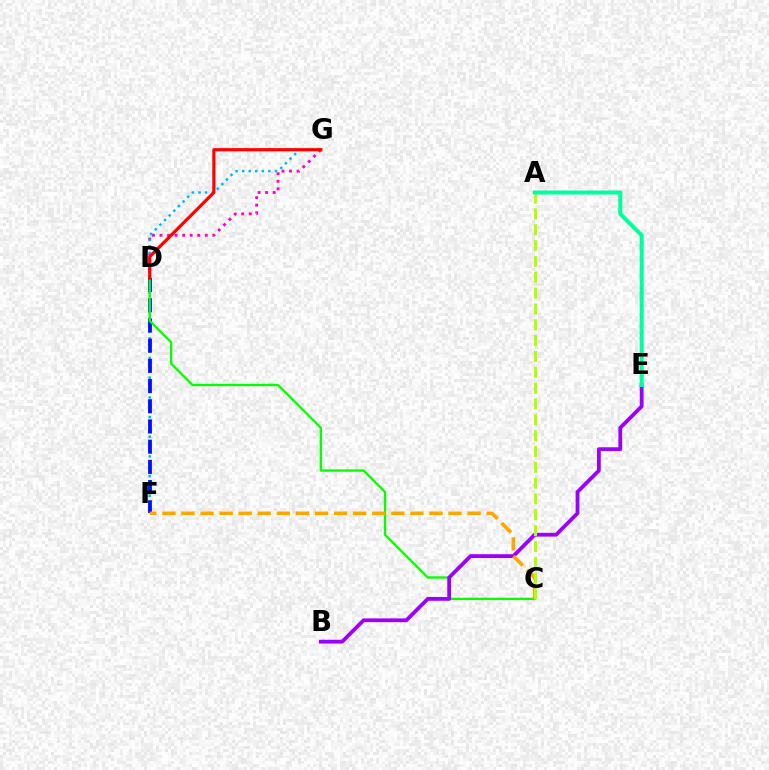{('D', 'G'): [{'color': '#ff00bd', 'line_style': 'dotted', 'thickness': 2.05}, {'color': '#ff0000', 'line_style': 'solid', 'thickness': 2.29}], ('F', 'G'): [{'color': '#00b5ff', 'line_style': 'dotted', 'thickness': 1.78}], ('D', 'F'): [{'color': '#0010ff', 'line_style': 'dashed', 'thickness': 2.74}], ('C', 'D'): [{'color': '#08ff00', 'line_style': 'solid', 'thickness': 1.69}], ('B', 'E'): [{'color': '#9b00ff', 'line_style': 'solid', 'thickness': 2.73}], ('C', 'F'): [{'color': '#ffa500', 'line_style': 'dashed', 'thickness': 2.59}], ('A', 'C'): [{'color': '#b3ff00', 'line_style': 'dashed', 'thickness': 2.15}], ('A', 'E'): [{'color': '#00ff9d', 'line_style': 'solid', 'thickness': 2.9}]}